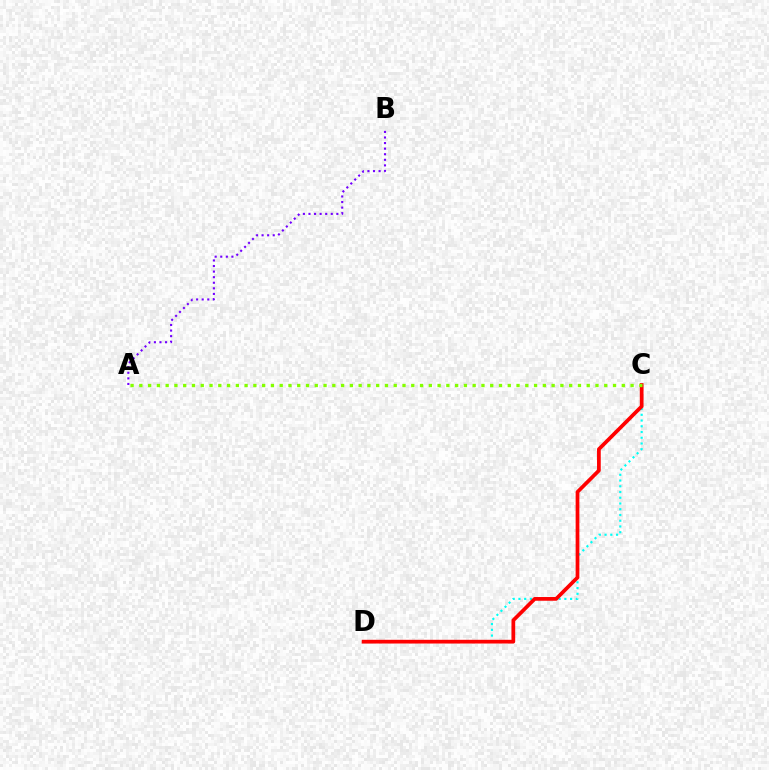{('C', 'D'): [{'color': '#00fff6', 'line_style': 'dotted', 'thickness': 1.56}, {'color': '#ff0000', 'line_style': 'solid', 'thickness': 2.68}], ('A', 'B'): [{'color': '#7200ff', 'line_style': 'dotted', 'thickness': 1.51}], ('A', 'C'): [{'color': '#84ff00', 'line_style': 'dotted', 'thickness': 2.38}]}